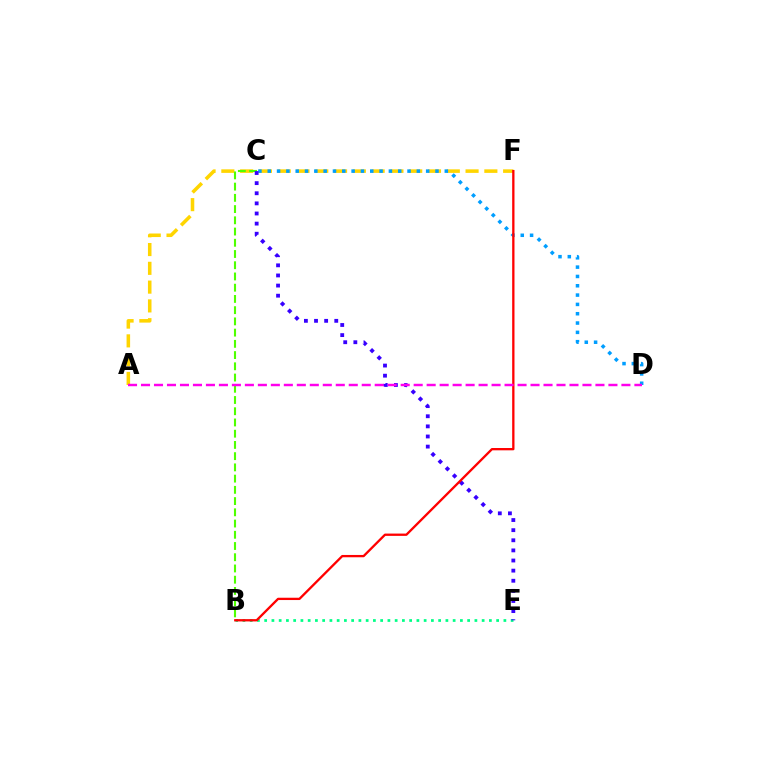{('A', 'F'): [{'color': '#ffd500', 'line_style': 'dashed', 'thickness': 2.55}], ('B', 'C'): [{'color': '#4fff00', 'line_style': 'dashed', 'thickness': 1.53}], ('B', 'E'): [{'color': '#00ff86', 'line_style': 'dotted', 'thickness': 1.97}], ('C', 'D'): [{'color': '#009eff', 'line_style': 'dotted', 'thickness': 2.53}], ('C', 'E'): [{'color': '#3700ff', 'line_style': 'dotted', 'thickness': 2.75}], ('B', 'F'): [{'color': '#ff0000', 'line_style': 'solid', 'thickness': 1.66}], ('A', 'D'): [{'color': '#ff00ed', 'line_style': 'dashed', 'thickness': 1.76}]}